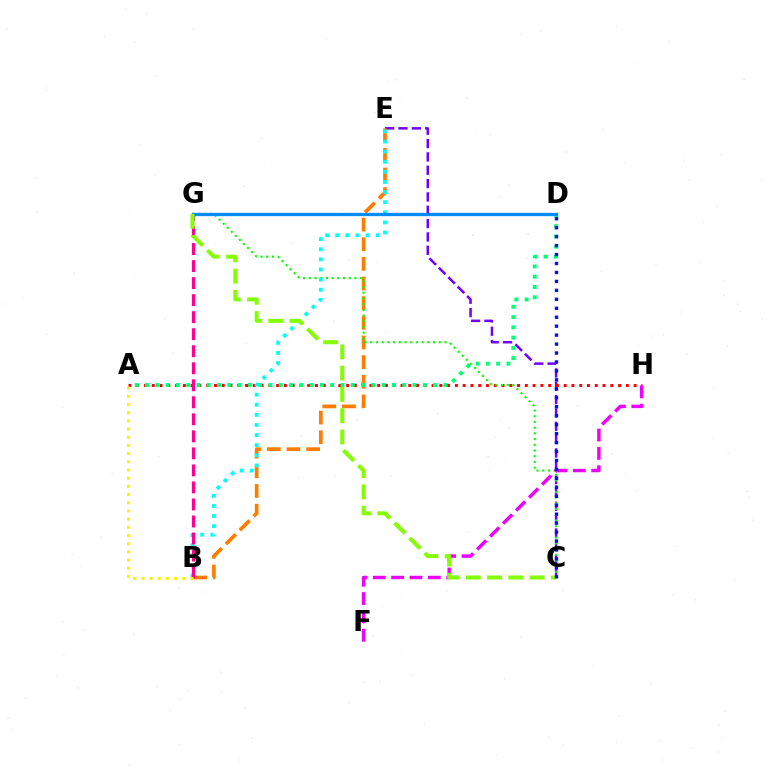{('C', 'E'): [{'color': '#7200ff', 'line_style': 'dashed', 'thickness': 1.81}], ('A', 'H'): [{'color': '#ff0000', 'line_style': 'dotted', 'thickness': 2.11}], ('B', 'E'): [{'color': '#ff7c00', 'line_style': 'dashed', 'thickness': 2.67}, {'color': '#00fff6', 'line_style': 'dotted', 'thickness': 2.75}], ('C', 'G'): [{'color': '#08ff00', 'line_style': 'dotted', 'thickness': 1.55}, {'color': '#84ff00', 'line_style': 'dashed', 'thickness': 2.89}], ('A', 'D'): [{'color': '#00ff74', 'line_style': 'dotted', 'thickness': 2.79}], ('F', 'H'): [{'color': '#ee00ff', 'line_style': 'dashed', 'thickness': 2.49}], ('B', 'G'): [{'color': '#ff0094', 'line_style': 'dashed', 'thickness': 2.31}], ('D', 'G'): [{'color': '#008cff', 'line_style': 'solid', 'thickness': 2.37}], ('A', 'B'): [{'color': '#fcf500', 'line_style': 'dotted', 'thickness': 2.22}], ('C', 'D'): [{'color': '#0010ff', 'line_style': 'dotted', 'thickness': 2.43}]}